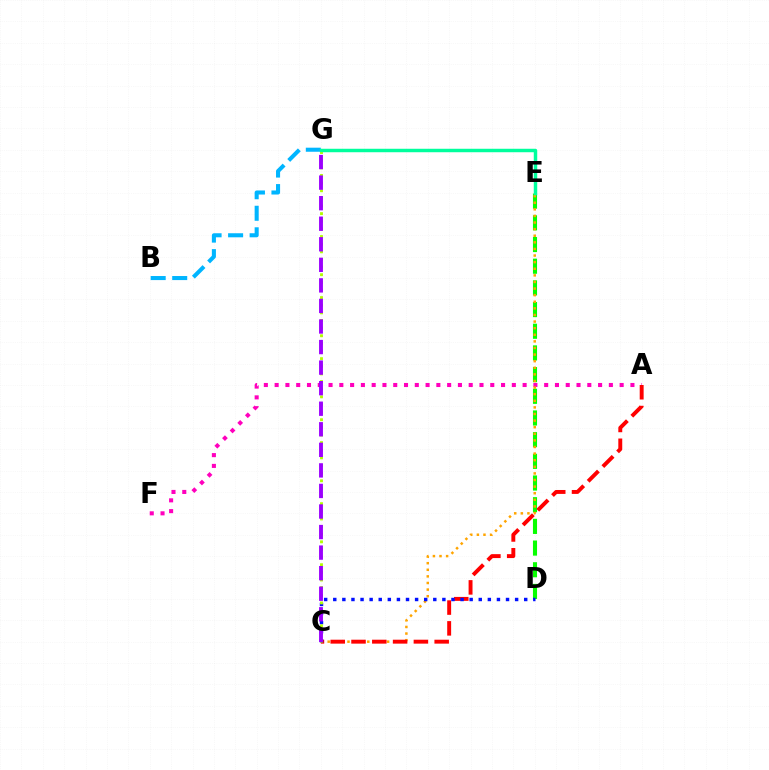{('D', 'E'): [{'color': '#08ff00', 'line_style': 'dashed', 'thickness': 2.95}], ('B', 'G'): [{'color': '#00b5ff', 'line_style': 'dashed', 'thickness': 2.93}], ('A', 'F'): [{'color': '#ff00bd', 'line_style': 'dotted', 'thickness': 2.93}], ('C', 'E'): [{'color': '#ffa500', 'line_style': 'dotted', 'thickness': 1.79}], ('A', 'C'): [{'color': '#ff0000', 'line_style': 'dashed', 'thickness': 2.82}], ('C', 'D'): [{'color': '#0010ff', 'line_style': 'dotted', 'thickness': 2.47}], ('C', 'G'): [{'color': '#b3ff00', 'line_style': 'dotted', 'thickness': 2.07}, {'color': '#9b00ff', 'line_style': 'dashed', 'thickness': 2.79}], ('E', 'G'): [{'color': '#00ff9d', 'line_style': 'solid', 'thickness': 2.49}]}